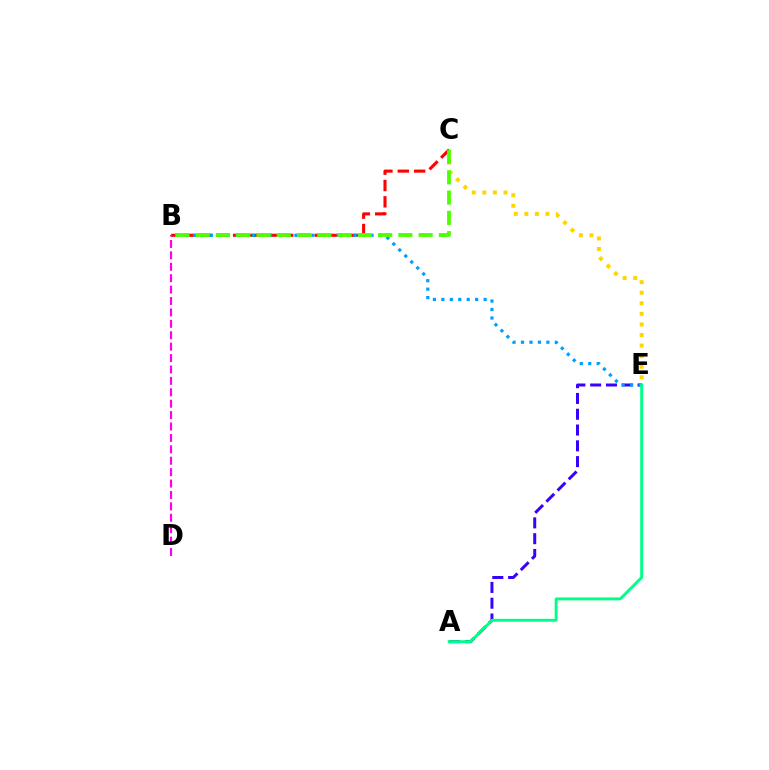{('A', 'E'): [{'color': '#3700ff', 'line_style': 'dashed', 'thickness': 2.15}, {'color': '#00ff86', 'line_style': 'solid', 'thickness': 2.09}], ('C', 'E'): [{'color': '#ffd500', 'line_style': 'dotted', 'thickness': 2.87}], ('B', 'C'): [{'color': '#ff0000', 'line_style': 'dashed', 'thickness': 2.22}, {'color': '#4fff00', 'line_style': 'dashed', 'thickness': 2.75}], ('B', 'E'): [{'color': '#009eff', 'line_style': 'dotted', 'thickness': 2.3}], ('B', 'D'): [{'color': '#ff00ed', 'line_style': 'dashed', 'thickness': 1.55}]}